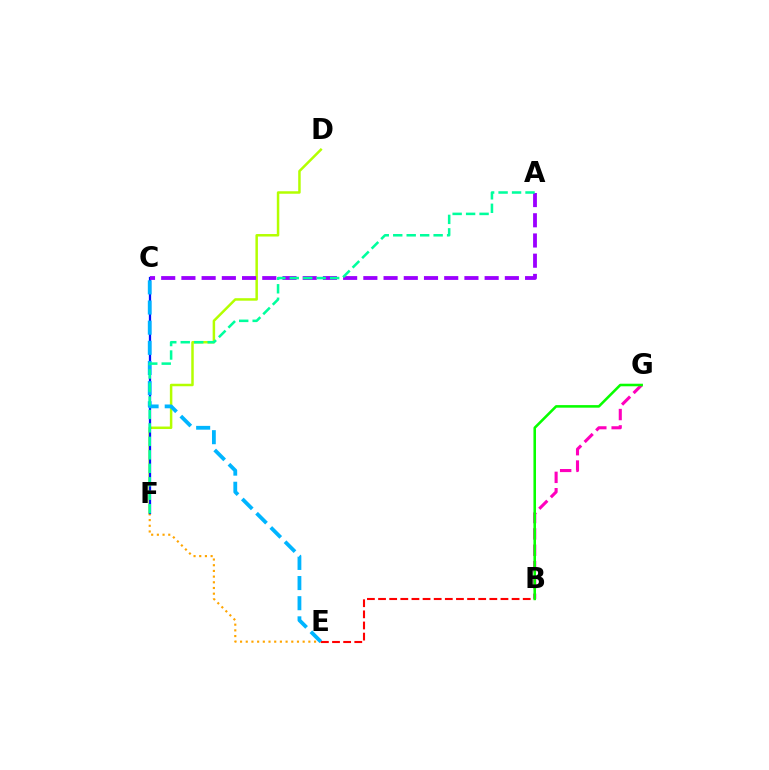{('B', 'E'): [{'color': '#ff0000', 'line_style': 'dashed', 'thickness': 1.51}], ('B', 'G'): [{'color': '#ff00bd', 'line_style': 'dashed', 'thickness': 2.22}, {'color': '#08ff00', 'line_style': 'solid', 'thickness': 1.85}], ('D', 'F'): [{'color': '#b3ff00', 'line_style': 'solid', 'thickness': 1.79}], ('E', 'F'): [{'color': '#ffa500', 'line_style': 'dotted', 'thickness': 1.55}], ('C', 'F'): [{'color': '#0010ff', 'line_style': 'solid', 'thickness': 1.63}], ('A', 'C'): [{'color': '#9b00ff', 'line_style': 'dashed', 'thickness': 2.75}], ('C', 'E'): [{'color': '#00b5ff', 'line_style': 'dashed', 'thickness': 2.74}], ('A', 'F'): [{'color': '#00ff9d', 'line_style': 'dashed', 'thickness': 1.83}]}